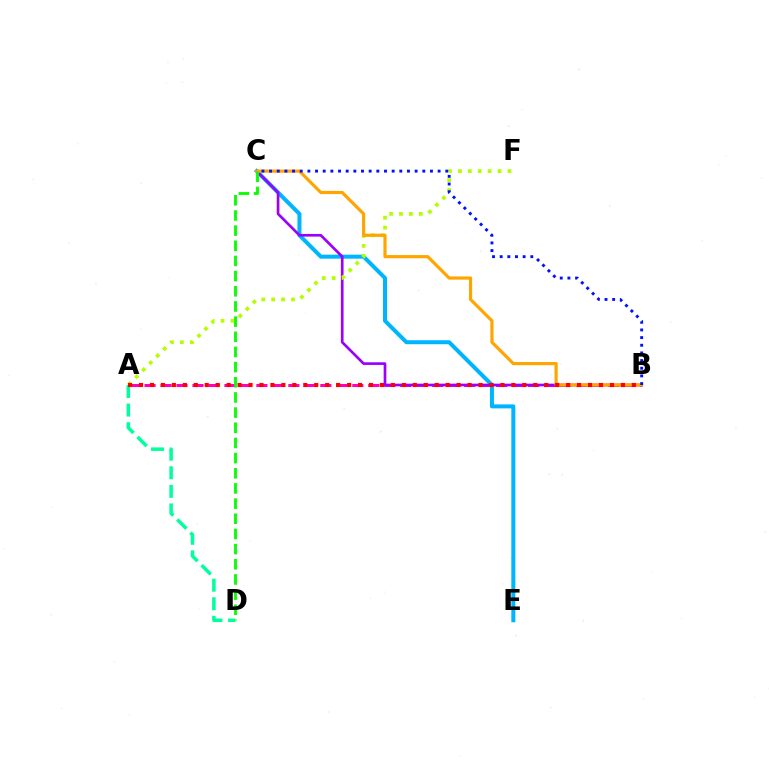{('A', 'B'): [{'color': '#ff00bd', 'line_style': 'dashed', 'thickness': 2.17}, {'color': '#ff0000', 'line_style': 'dotted', 'thickness': 2.98}], ('A', 'D'): [{'color': '#00ff9d', 'line_style': 'dashed', 'thickness': 2.53}], ('C', 'E'): [{'color': '#00b5ff', 'line_style': 'solid', 'thickness': 2.88}], ('B', 'C'): [{'color': '#9b00ff', 'line_style': 'solid', 'thickness': 1.92}, {'color': '#ffa500', 'line_style': 'solid', 'thickness': 2.29}, {'color': '#0010ff', 'line_style': 'dotted', 'thickness': 2.08}], ('A', 'F'): [{'color': '#b3ff00', 'line_style': 'dotted', 'thickness': 2.69}], ('C', 'D'): [{'color': '#08ff00', 'line_style': 'dashed', 'thickness': 2.06}]}